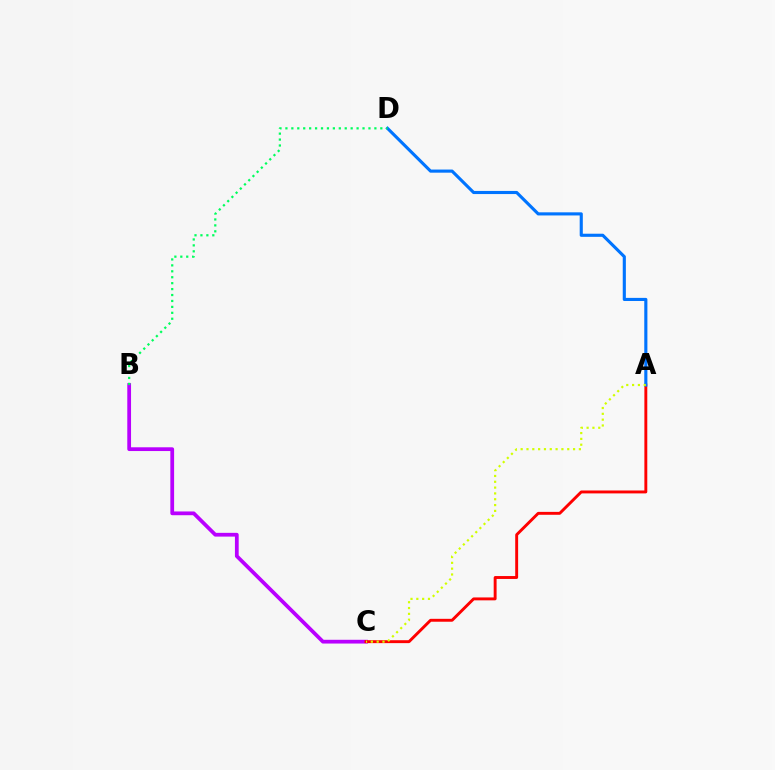{('B', 'C'): [{'color': '#b900ff', 'line_style': 'solid', 'thickness': 2.7}], ('A', 'C'): [{'color': '#ff0000', 'line_style': 'solid', 'thickness': 2.09}, {'color': '#d1ff00', 'line_style': 'dotted', 'thickness': 1.58}], ('A', 'D'): [{'color': '#0074ff', 'line_style': 'solid', 'thickness': 2.25}], ('B', 'D'): [{'color': '#00ff5c', 'line_style': 'dotted', 'thickness': 1.61}]}